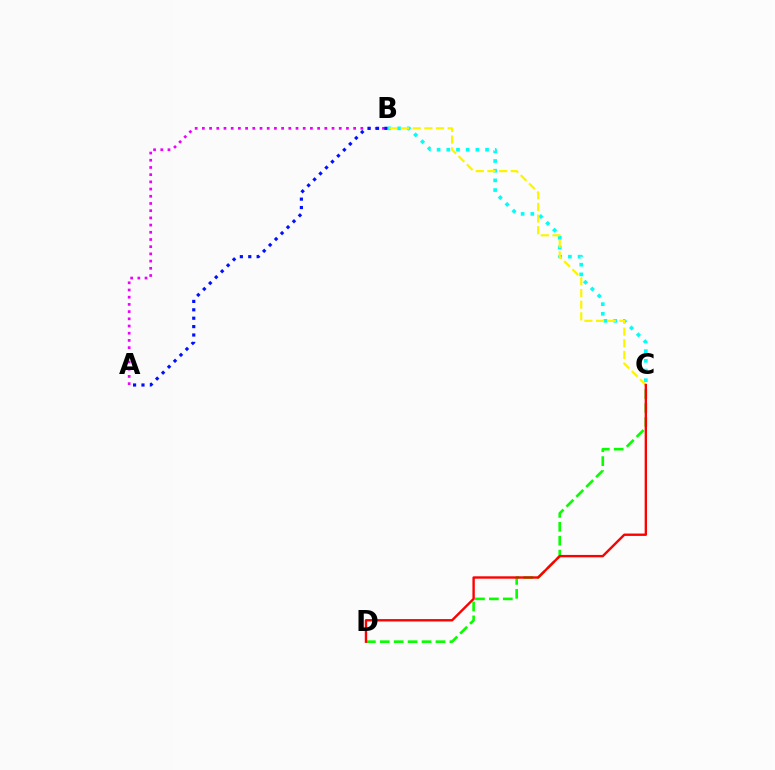{('B', 'C'): [{'color': '#00fff6', 'line_style': 'dotted', 'thickness': 2.63}, {'color': '#fcf500', 'line_style': 'dashed', 'thickness': 1.58}], ('A', 'B'): [{'color': '#ee00ff', 'line_style': 'dotted', 'thickness': 1.96}, {'color': '#0010ff', 'line_style': 'dotted', 'thickness': 2.28}], ('C', 'D'): [{'color': '#08ff00', 'line_style': 'dashed', 'thickness': 1.89}, {'color': '#ff0000', 'line_style': 'solid', 'thickness': 1.71}]}